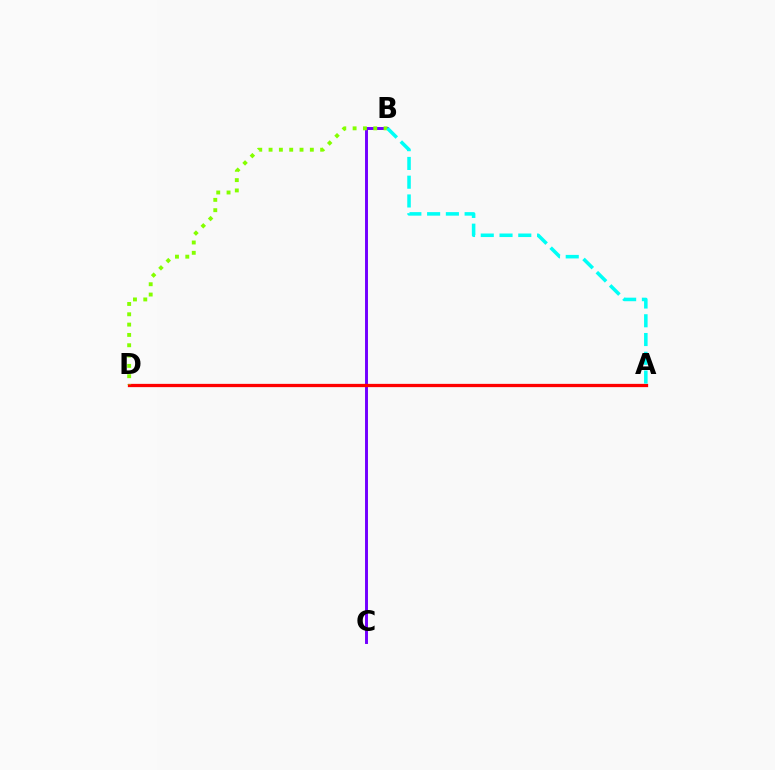{('B', 'C'): [{'color': '#7200ff', 'line_style': 'solid', 'thickness': 2.11}], ('A', 'D'): [{'color': '#ff0000', 'line_style': 'solid', 'thickness': 2.35}], ('B', 'D'): [{'color': '#84ff00', 'line_style': 'dotted', 'thickness': 2.8}], ('A', 'B'): [{'color': '#00fff6', 'line_style': 'dashed', 'thickness': 2.55}]}